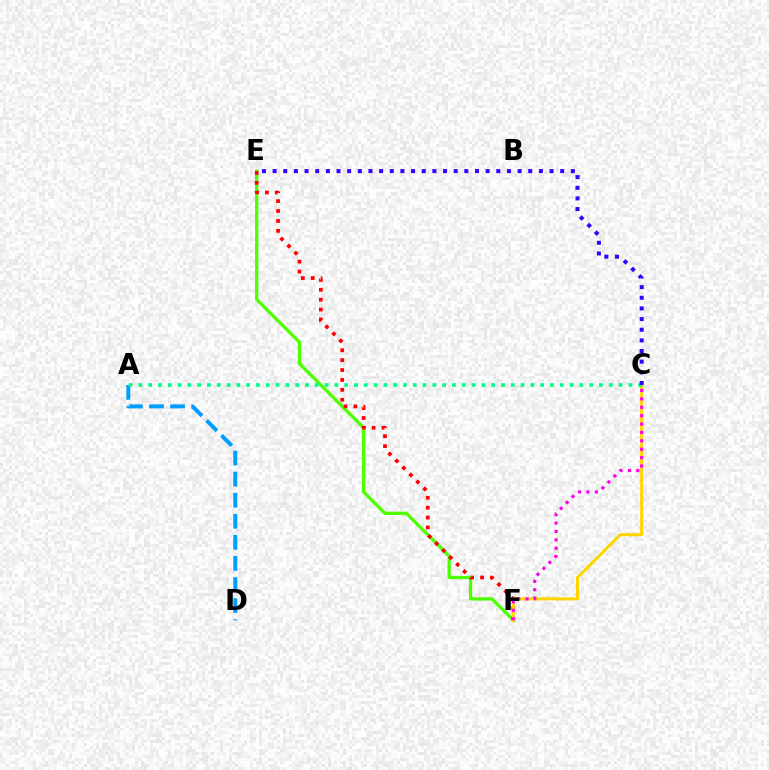{('E', 'F'): [{'color': '#4fff00', 'line_style': 'solid', 'thickness': 2.35}, {'color': '#ff0000', 'line_style': 'dotted', 'thickness': 2.69}], ('C', 'F'): [{'color': '#ffd500', 'line_style': 'solid', 'thickness': 2.19}, {'color': '#ff00ed', 'line_style': 'dotted', 'thickness': 2.28}], ('A', 'D'): [{'color': '#009eff', 'line_style': 'dashed', 'thickness': 2.86}], ('A', 'C'): [{'color': '#00ff86', 'line_style': 'dotted', 'thickness': 2.66}], ('C', 'E'): [{'color': '#3700ff', 'line_style': 'dotted', 'thickness': 2.89}]}